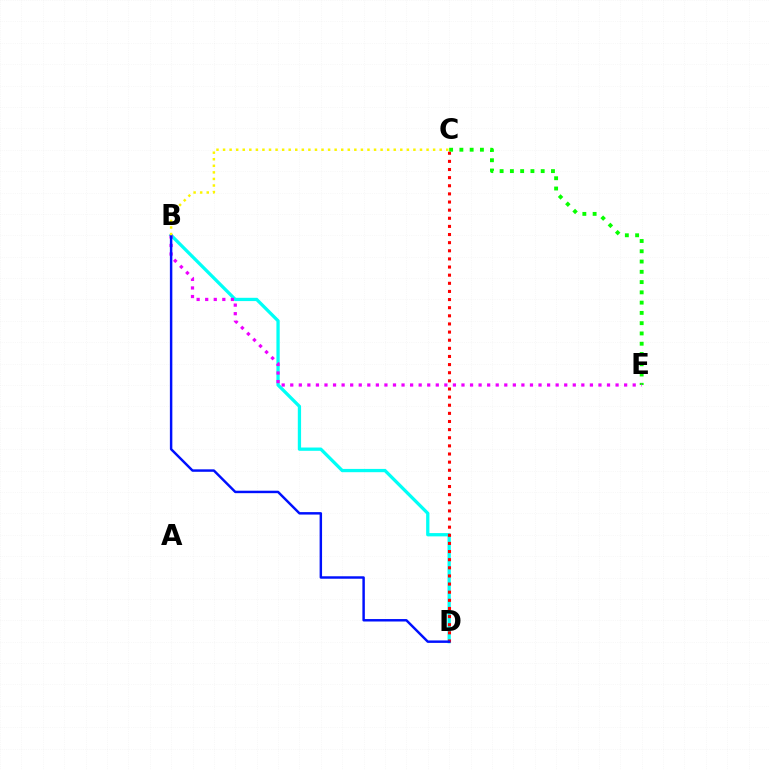{('B', 'D'): [{'color': '#00fff6', 'line_style': 'solid', 'thickness': 2.36}, {'color': '#0010ff', 'line_style': 'solid', 'thickness': 1.77}], ('C', 'D'): [{'color': '#ff0000', 'line_style': 'dotted', 'thickness': 2.21}], ('C', 'E'): [{'color': '#08ff00', 'line_style': 'dotted', 'thickness': 2.79}], ('B', 'E'): [{'color': '#ee00ff', 'line_style': 'dotted', 'thickness': 2.33}], ('B', 'C'): [{'color': '#fcf500', 'line_style': 'dotted', 'thickness': 1.78}]}